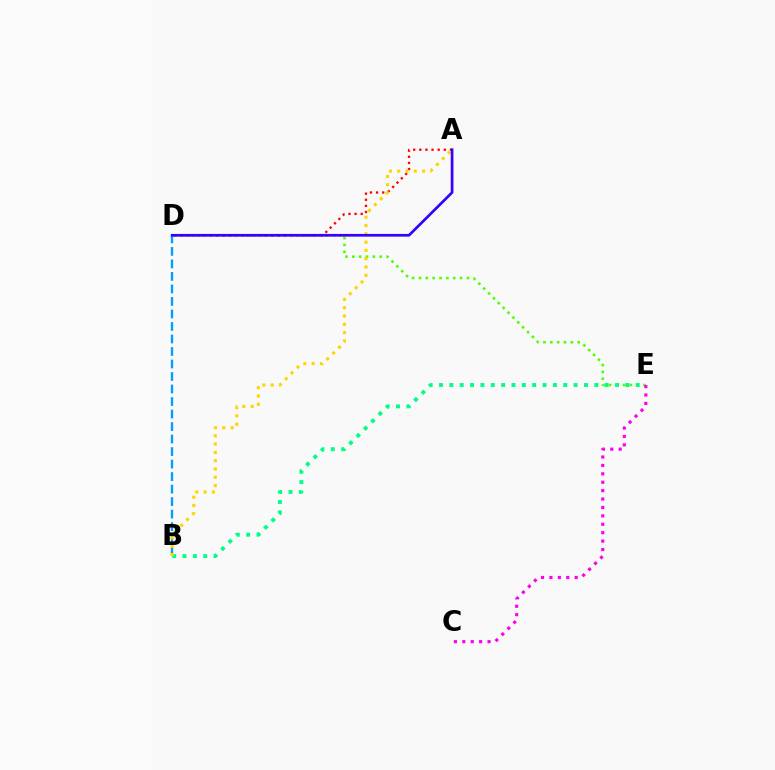{('B', 'D'): [{'color': '#009eff', 'line_style': 'dashed', 'thickness': 1.7}], ('D', 'E'): [{'color': '#4fff00', 'line_style': 'dotted', 'thickness': 1.86}], ('A', 'D'): [{'color': '#ff0000', 'line_style': 'dotted', 'thickness': 1.66}, {'color': '#3700ff', 'line_style': 'solid', 'thickness': 1.96}], ('C', 'E'): [{'color': '#ff00ed', 'line_style': 'dotted', 'thickness': 2.28}], ('B', 'E'): [{'color': '#00ff86', 'line_style': 'dotted', 'thickness': 2.81}], ('A', 'B'): [{'color': '#ffd500', 'line_style': 'dotted', 'thickness': 2.25}]}